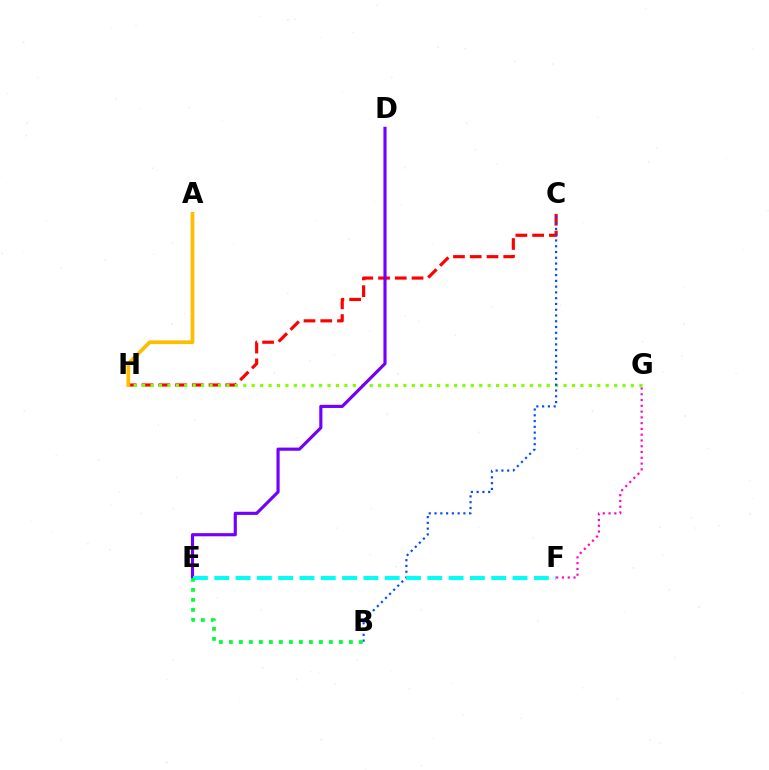{('C', 'H'): [{'color': '#ff0000', 'line_style': 'dashed', 'thickness': 2.28}], ('G', 'H'): [{'color': '#84ff00', 'line_style': 'dotted', 'thickness': 2.29}], ('A', 'H'): [{'color': '#ffbd00', 'line_style': 'solid', 'thickness': 2.68}], ('F', 'G'): [{'color': '#ff00cf', 'line_style': 'dotted', 'thickness': 1.57}], ('D', 'E'): [{'color': '#7200ff', 'line_style': 'solid', 'thickness': 2.27}], ('B', 'C'): [{'color': '#004bff', 'line_style': 'dotted', 'thickness': 1.57}], ('E', 'F'): [{'color': '#00fff6', 'line_style': 'dashed', 'thickness': 2.89}], ('B', 'E'): [{'color': '#00ff39', 'line_style': 'dotted', 'thickness': 2.72}]}